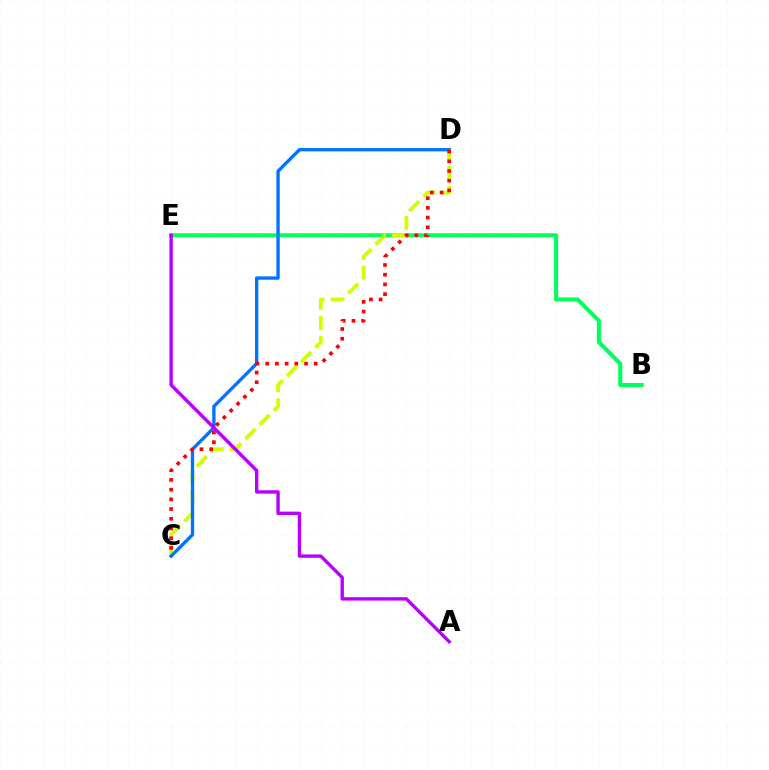{('B', 'E'): [{'color': '#00ff5c', 'line_style': 'solid', 'thickness': 2.92}], ('C', 'D'): [{'color': '#d1ff00', 'line_style': 'dashed', 'thickness': 2.72}, {'color': '#0074ff', 'line_style': 'solid', 'thickness': 2.41}, {'color': '#ff0000', 'line_style': 'dotted', 'thickness': 2.64}], ('A', 'E'): [{'color': '#b900ff', 'line_style': 'solid', 'thickness': 2.43}]}